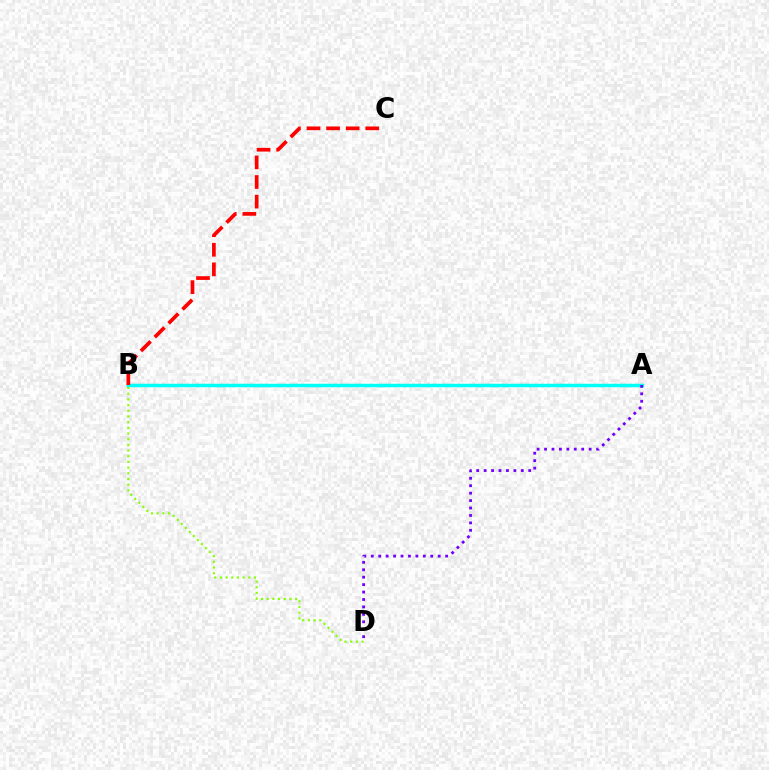{('A', 'B'): [{'color': '#00fff6', 'line_style': 'solid', 'thickness': 2.51}], ('A', 'D'): [{'color': '#7200ff', 'line_style': 'dotted', 'thickness': 2.02}], ('B', 'C'): [{'color': '#ff0000', 'line_style': 'dashed', 'thickness': 2.66}], ('B', 'D'): [{'color': '#84ff00', 'line_style': 'dotted', 'thickness': 1.54}]}